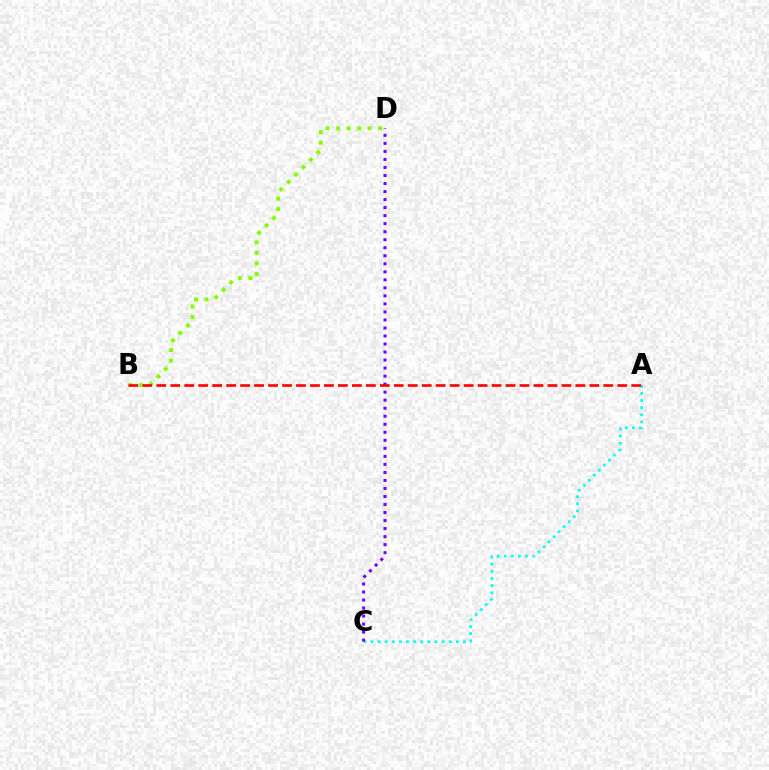{('B', 'D'): [{'color': '#84ff00', 'line_style': 'dotted', 'thickness': 2.86}], ('A', 'C'): [{'color': '#00fff6', 'line_style': 'dotted', 'thickness': 1.93}], ('C', 'D'): [{'color': '#7200ff', 'line_style': 'dotted', 'thickness': 2.18}], ('A', 'B'): [{'color': '#ff0000', 'line_style': 'dashed', 'thickness': 1.9}]}